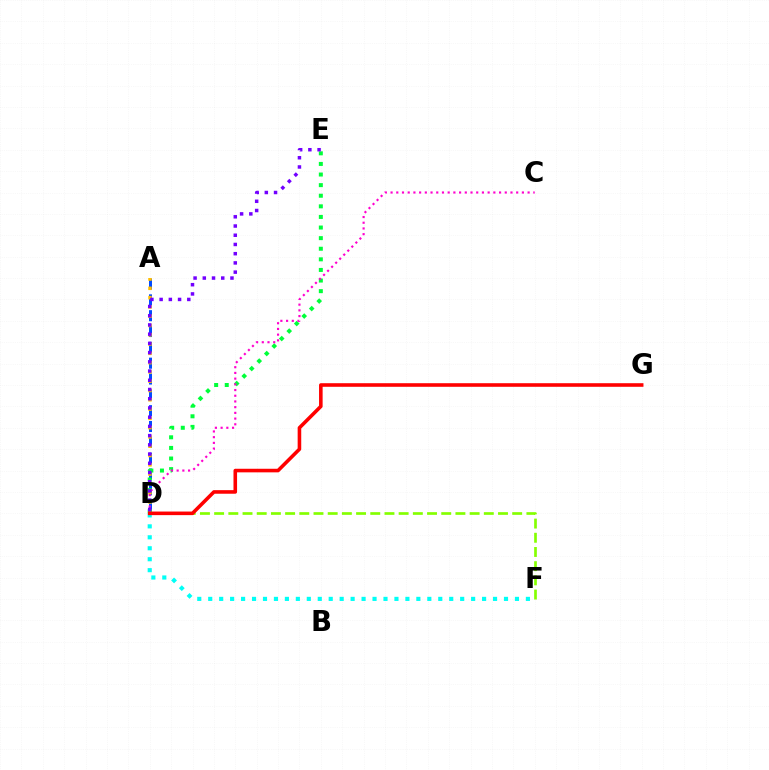{('A', 'D'): [{'color': '#004bff', 'line_style': 'dashed', 'thickness': 2.15}, {'color': '#ffbd00', 'line_style': 'dotted', 'thickness': 2.52}], ('D', 'E'): [{'color': '#00ff39', 'line_style': 'dotted', 'thickness': 2.88}, {'color': '#7200ff', 'line_style': 'dotted', 'thickness': 2.51}], ('C', 'D'): [{'color': '#ff00cf', 'line_style': 'dotted', 'thickness': 1.55}], ('D', 'F'): [{'color': '#00fff6', 'line_style': 'dotted', 'thickness': 2.98}, {'color': '#84ff00', 'line_style': 'dashed', 'thickness': 1.93}], ('D', 'G'): [{'color': '#ff0000', 'line_style': 'solid', 'thickness': 2.58}]}